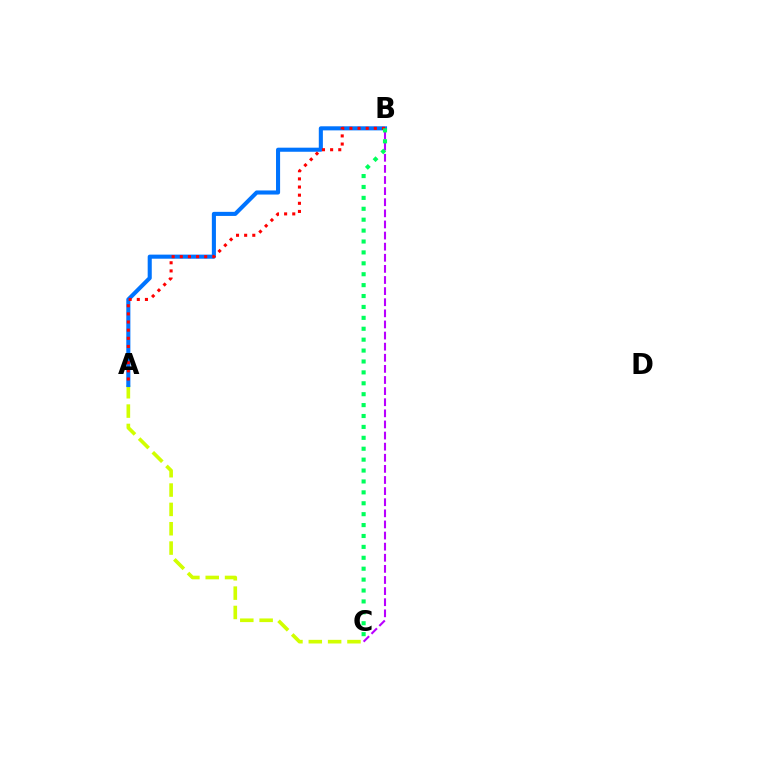{('A', 'C'): [{'color': '#d1ff00', 'line_style': 'dashed', 'thickness': 2.63}], ('B', 'C'): [{'color': '#b900ff', 'line_style': 'dashed', 'thickness': 1.51}, {'color': '#00ff5c', 'line_style': 'dotted', 'thickness': 2.96}], ('A', 'B'): [{'color': '#0074ff', 'line_style': 'solid', 'thickness': 2.94}, {'color': '#ff0000', 'line_style': 'dotted', 'thickness': 2.21}]}